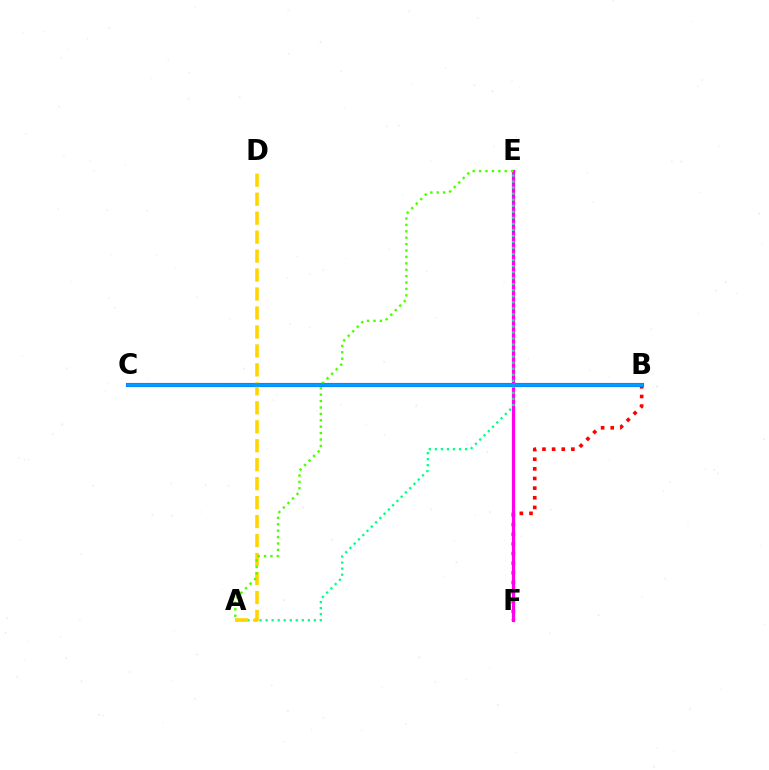{('B', 'F'): [{'color': '#ff0000', 'line_style': 'dotted', 'thickness': 2.62}], ('B', 'C'): [{'color': '#3700ff', 'line_style': 'solid', 'thickness': 2.95}, {'color': '#009eff', 'line_style': 'solid', 'thickness': 2.68}], ('E', 'F'): [{'color': '#ff00ed', 'line_style': 'solid', 'thickness': 2.32}], ('A', 'E'): [{'color': '#00ff86', 'line_style': 'dotted', 'thickness': 1.64}, {'color': '#4fff00', 'line_style': 'dotted', 'thickness': 1.74}], ('A', 'D'): [{'color': '#ffd500', 'line_style': 'dashed', 'thickness': 2.58}]}